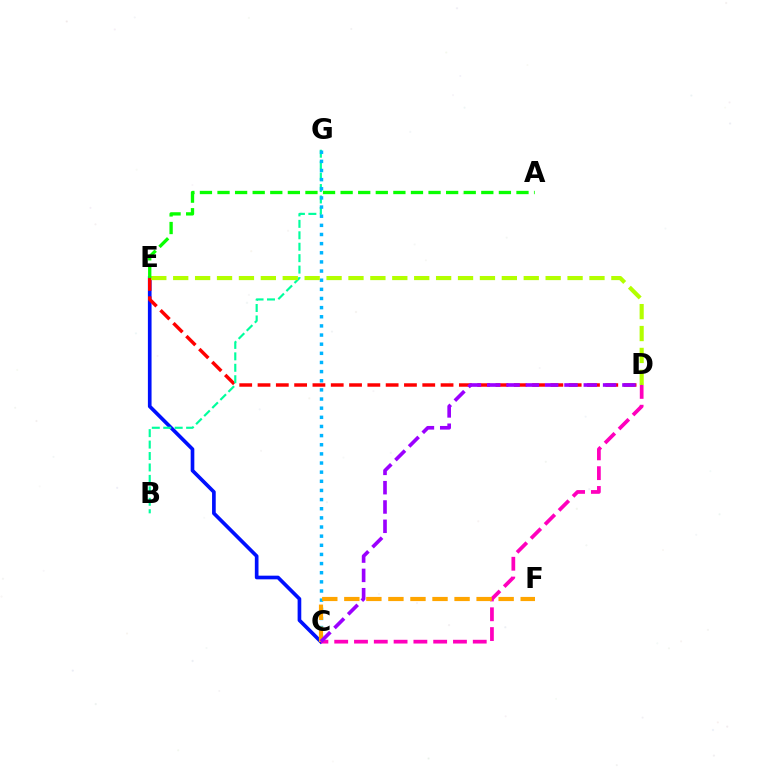{('C', 'E'): [{'color': '#0010ff', 'line_style': 'solid', 'thickness': 2.64}], ('C', 'D'): [{'color': '#ff00bd', 'line_style': 'dashed', 'thickness': 2.69}, {'color': '#9b00ff', 'line_style': 'dashed', 'thickness': 2.62}], ('D', 'E'): [{'color': '#ff0000', 'line_style': 'dashed', 'thickness': 2.49}, {'color': '#b3ff00', 'line_style': 'dashed', 'thickness': 2.98}], ('B', 'G'): [{'color': '#00ff9d', 'line_style': 'dashed', 'thickness': 1.55}], ('C', 'G'): [{'color': '#00b5ff', 'line_style': 'dotted', 'thickness': 2.48}], ('A', 'E'): [{'color': '#08ff00', 'line_style': 'dashed', 'thickness': 2.39}], ('C', 'F'): [{'color': '#ffa500', 'line_style': 'dashed', 'thickness': 2.99}]}